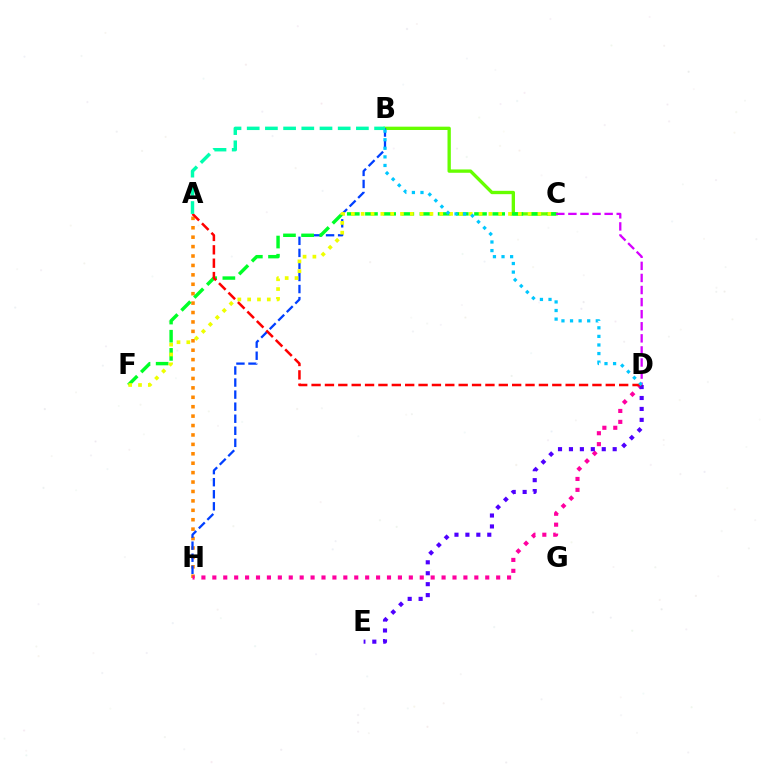{('A', 'H'): [{'color': '#ff8800', 'line_style': 'dotted', 'thickness': 2.56}], ('B', 'C'): [{'color': '#66ff00', 'line_style': 'solid', 'thickness': 2.4}], ('D', 'H'): [{'color': '#ff00a0', 'line_style': 'dotted', 'thickness': 2.97}], ('B', 'H'): [{'color': '#003fff', 'line_style': 'dashed', 'thickness': 1.64}], ('C', 'F'): [{'color': '#00ff27', 'line_style': 'dashed', 'thickness': 2.47}, {'color': '#eeff00', 'line_style': 'dotted', 'thickness': 2.67}], ('D', 'E'): [{'color': '#4f00ff', 'line_style': 'dotted', 'thickness': 2.97}], ('A', 'D'): [{'color': '#ff0000', 'line_style': 'dashed', 'thickness': 1.82}], ('A', 'B'): [{'color': '#00ffaf', 'line_style': 'dashed', 'thickness': 2.47}], ('C', 'D'): [{'color': '#d600ff', 'line_style': 'dashed', 'thickness': 1.64}], ('B', 'D'): [{'color': '#00c7ff', 'line_style': 'dotted', 'thickness': 2.33}]}